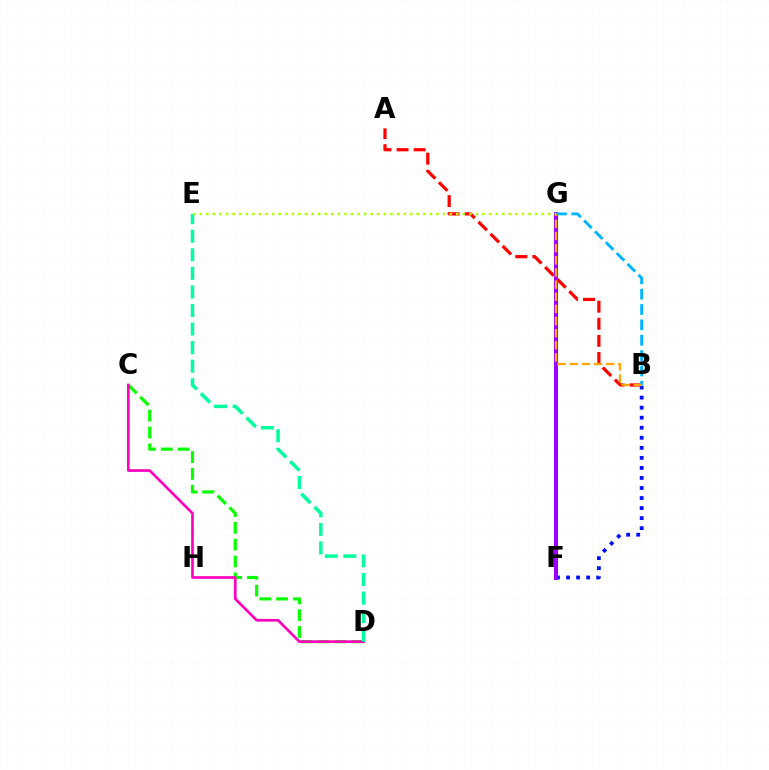{('C', 'D'): [{'color': '#08ff00', 'line_style': 'dashed', 'thickness': 2.29}, {'color': '#ff00bd', 'line_style': 'solid', 'thickness': 1.92}], ('D', 'E'): [{'color': '#00ff9d', 'line_style': 'dashed', 'thickness': 2.52}], ('A', 'B'): [{'color': '#ff0000', 'line_style': 'dashed', 'thickness': 2.32}], ('B', 'F'): [{'color': '#0010ff', 'line_style': 'dotted', 'thickness': 2.73}], ('F', 'G'): [{'color': '#9b00ff', 'line_style': 'solid', 'thickness': 2.92}], ('B', 'G'): [{'color': '#00b5ff', 'line_style': 'dashed', 'thickness': 2.09}, {'color': '#ffa500', 'line_style': 'dashed', 'thickness': 1.65}], ('E', 'G'): [{'color': '#b3ff00', 'line_style': 'dotted', 'thickness': 1.79}]}